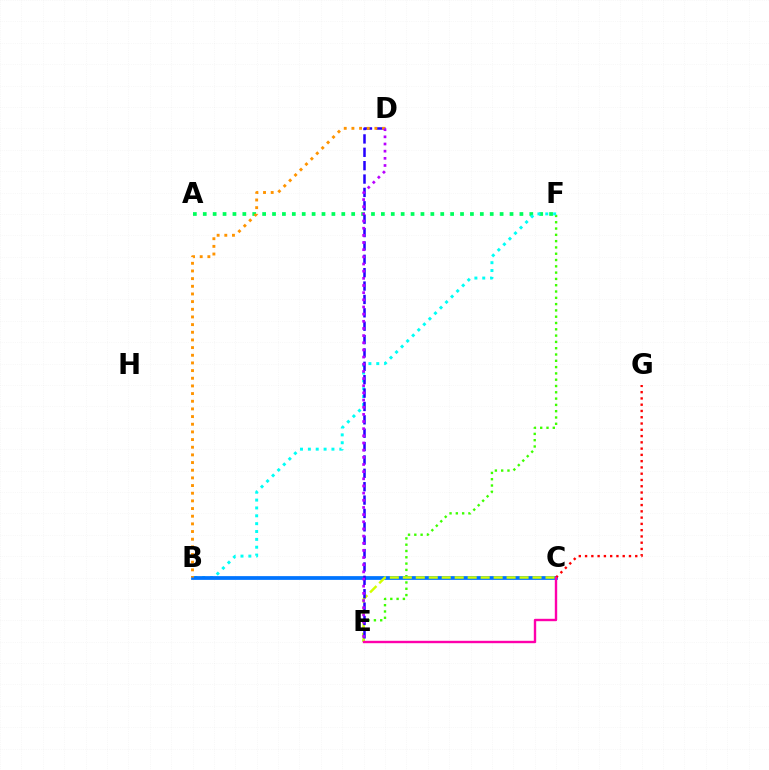{('A', 'F'): [{'color': '#00ff5c', 'line_style': 'dotted', 'thickness': 2.69}], ('E', 'F'): [{'color': '#3dff00', 'line_style': 'dotted', 'thickness': 1.71}], ('B', 'F'): [{'color': '#00fff6', 'line_style': 'dotted', 'thickness': 2.13}], ('B', 'C'): [{'color': '#0074ff', 'line_style': 'solid', 'thickness': 2.7}], ('C', 'E'): [{'color': '#d1ff00', 'line_style': 'dashed', 'thickness': 1.76}, {'color': '#ff00ac', 'line_style': 'solid', 'thickness': 1.72}], ('D', 'E'): [{'color': '#2500ff', 'line_style': 'dashed', 'thickness': 1.82}, {'color': '#b900ff', 'line_style': 'dotted', 'thickness': 1.95}], ('B', 'D'): [{'color': '#ff9400', 'line_style': 'dotted', 'thickness': 2.08}], ('C', 'G'): [{'color': '#ff0000', 'line_style': 'dotted', 'thickness': 1.7}]}